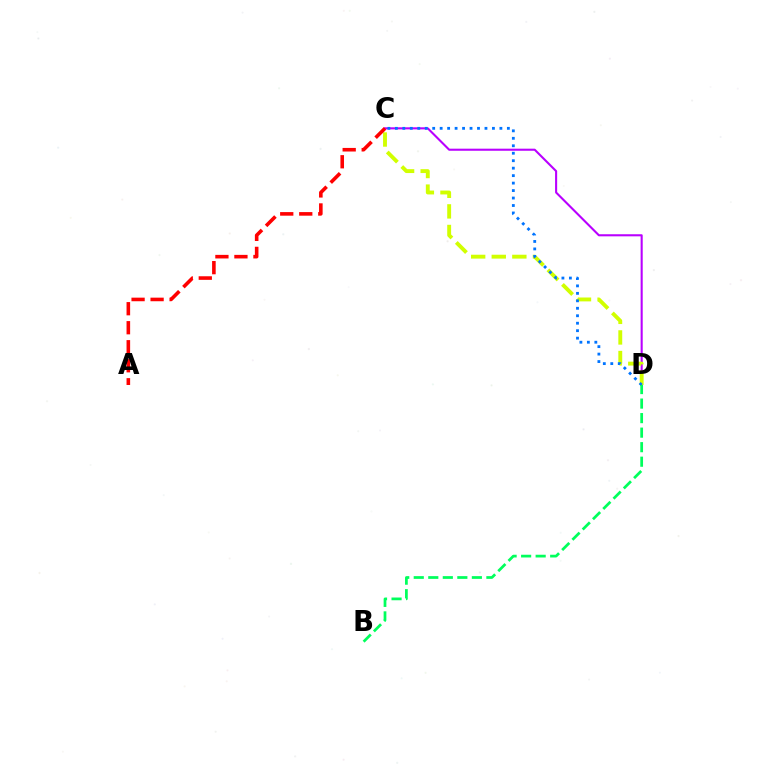{('C', 'D'): [{'color': '#b900ff', 'line_style': 'solid', 'thickness': 1.5}, {'color': '#d1ff00', 'line_style': 'dashed', 'thickness': 2.8}, {'color': '#0074ff', 'line_style': 'dotted', 'thickness': 2.03}], ('A', 'C'): [{'color': '#ff0000', 'line_style': 'dashed', 'thickness': 2.58}], ('B', 'D'): [{'color': '#00ff5c', 'line_style': 'dashed', 'thickness': 1.97}]}